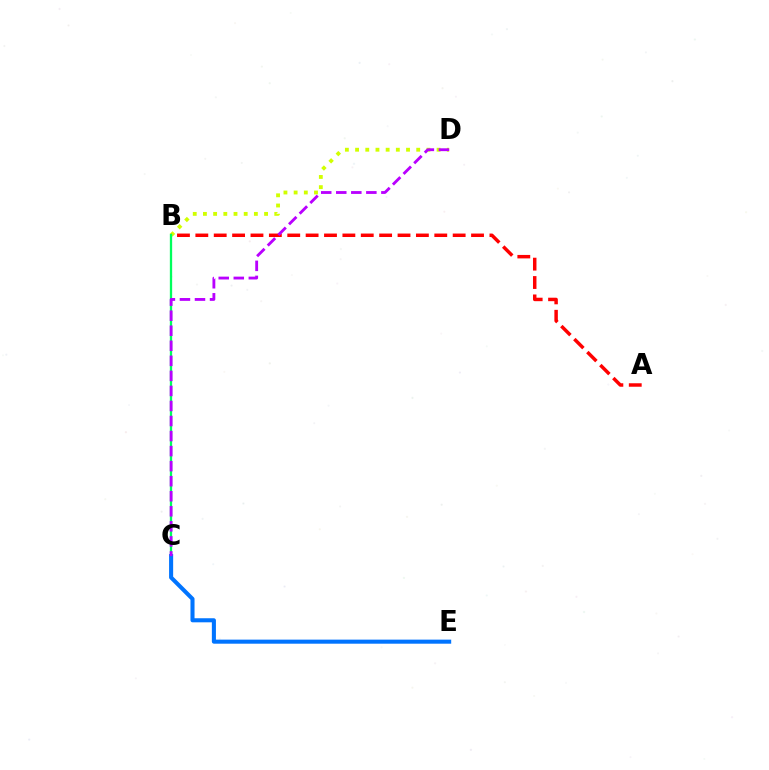{('B', 'D'): [{'color': '#d1ff00', 'line_style': 'dotted', 'thickness': 2.77}], ('A', 'B'): [{'color': '#ff0000', 'line_style': 'dashed', 'thickness': 2.5}], ('B', 'C'): [{'color': '#00ff5c', 'line_style': 'solid', 'thickness': 1.66}], ('C', 'E'): [{'color': '#0074ff', 'line_style': 'solid', 'thickness': 2.93}], ('C', 'D'): [{'color': '#b900ff', 'line_style': 'dashed', 'thickness': 2.04}]}